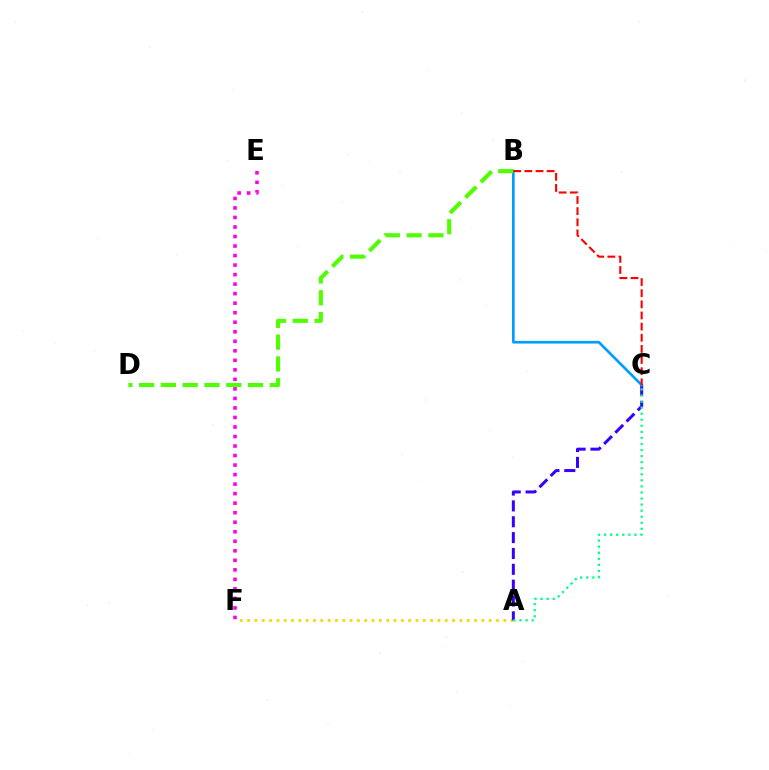{('A', 'F'): [{'color': '#ffd500', 'line_style': 'dotted', 'thickness': 1.99}], ('A', 'C'): [{'color': '#3700ff', 'line_style': 'dashed', 'thickness': 2.15}, {'color': '#00ff86', 'line_style': 'dotted', 'thickness': 1.65}], ('E', 'F'): [{'color': '#ff00ed', 'line_style': 'dotted', 'thickness': 2.59}], ('B', 'C'): [{'color': '#009eff', 'line_style': 'solid', 'thickness': 1.94}, {'color': '#ff0000', 'line_style': 'dashed', 'thickness': 1.51}], ('B', 'D'): [{'color': '#4fff00', 'line_style': 'dashed', 'thickness': 2.96}]}